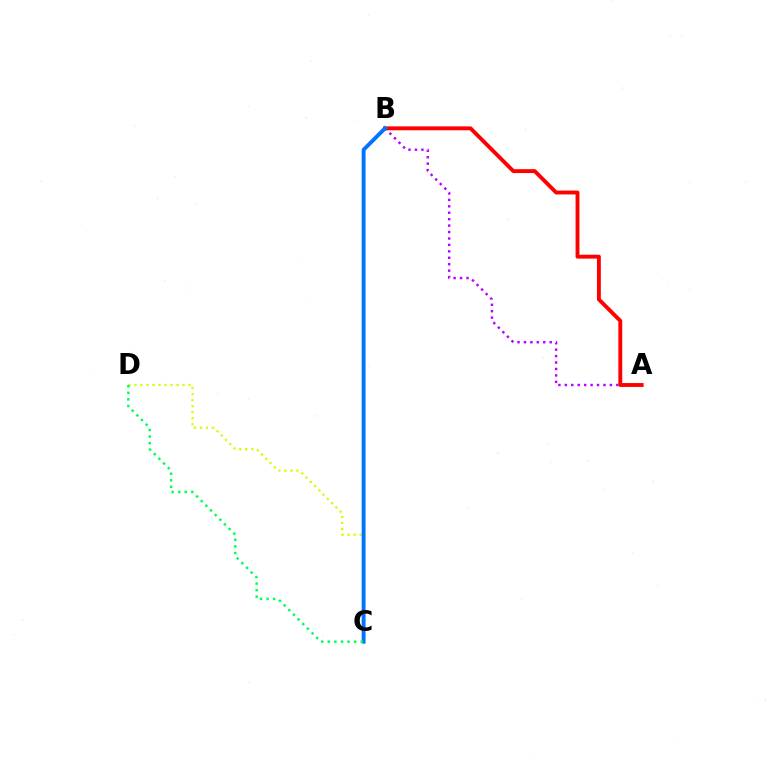{('C', 'D'): [{'color': '#d1ff00', 'line_style': 'dotted', 'thickness': 1.63}, {'color': '#00ff5c', 'line_style': 'dotted', 'thickness': 1.79}], ('A', 'B'): [{'color': '#b900ff', 'line_style': 'dotted', 'thickness': 1.75}, {'color': '#ff0000', 'line_style': 'solid', 'thickness': 2.79}], ('B', 'C'): [{'color': '#0074ff', 'line_style': 'solid', 'thickness': 2.8}]}